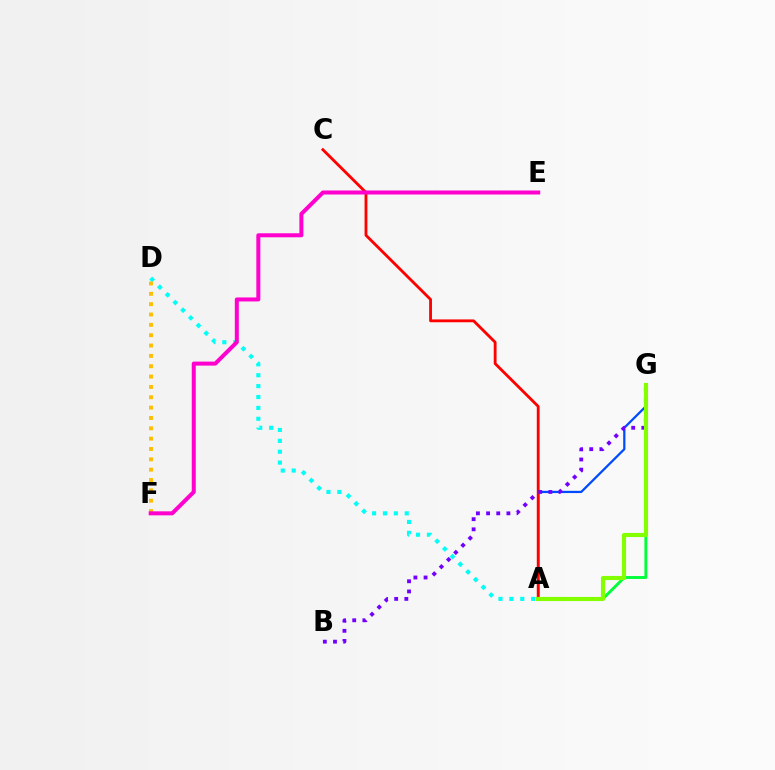{('A', 'G'): [{'color': '#004bff', 'line_style': 'solid', 'thickness': 1.62}, {'color': '#00ff39', 'line_style': 'solid', 'thickness': 2.08}, {'color': '#84ff00', 'line_style': 'solid', 'thickness': 2.97}], ('A', 'D'): [{'color': '#00fff6', 'line_style': 'dotted', 'thickness': 2.96}], ('D', 'F'): [{'color': '#ffbd00', 'line_style': 'dotted', 'thickness': 2.81}], ('A', 'C'): [{'color': '#ff0000', 'line_style': 'solid', 'thickness': 2.03}], ('E', 'F'): [{'color': '#ff00cf', 'line_style': 'solid', 'thickness': 2.89}], ('B', 'G'): [{'color': '#7200ff', 'line_style': 'dotted', 'thickness': 2.76}]}